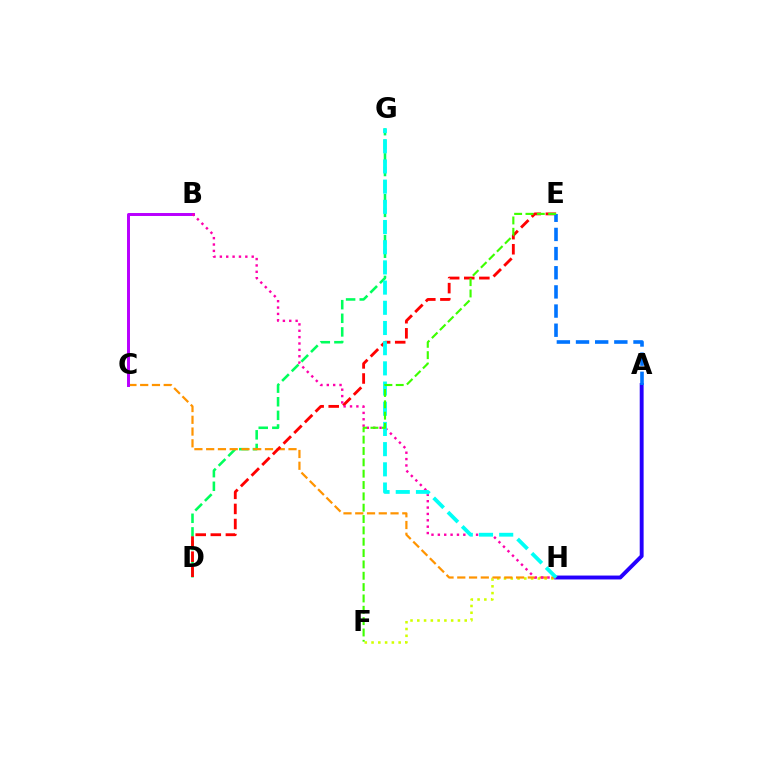{('D', 'G'): [{'color': '#00ff5c', 'line_style': 'dashed', 'thickness': 1.85}], ('F', 'H'): [{'color': '#d1ff00', 'line_style': 'dotted', 'thickness': 1.84}], ('C', 'H'): [{'color': '#ff9400', 'line_style': 'dashed', 'thickness': 1.6}], ('D', 'E'): [{'color': '#ff0000', 'line_style': 'dashed', 'thickness': 2.05}], ('A', 'H'): [{'color': '#2500ff', 'line_style': 'solid', 'thickness': 2.81}], ('B', 'C'): [{'color': '#b900ff', 'line_style': 'solid', 'thickness': 2.14}], ('B', 'H'): [{'color': '#ff00ac', 'line_style': 'dotted', 'thickness': 1.73}], ('G', 'H'): [{'color': '#00fff6', 'line_style': 'dashed', 'thickness': 2.74}], ('A', 'E'): [{'color': '#0074ff', 'line_style': 'dashed', 'thickness': 2.6}], ('E', 'F'): [{'color': '#3dff00', 'line_style': 'dashed', 'thickness': 1.54}]}